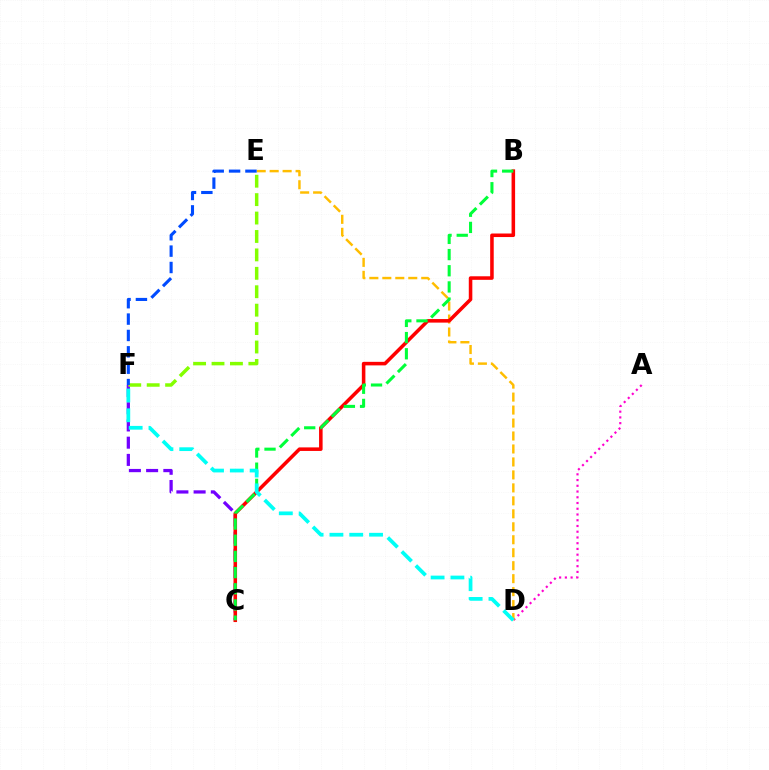{('A', 'D'): [{'color': '#ff00cf', 'line_style': 'dotted', 'thickness': 1.56}], ('D', 'E'): [{'color': '#ffbd00', 'line_style': 'dashed', 'thickness': 1.76}], ('C', 'F'): [{'color': '#7200ff', 'line_style': 'dashed', 'thickness': 2.34}], ('E', 'F'): [{'color': '#84ff00', 'line_style': 'dashed', 'thickness': 2.5}, {'color': '#004bff', 'line_style': 'dashed', 'thickness': 2.22}], ('B', 'C'): [{'color': '#ff0000', 'line_style': 'solid', 'thickness': 2.55}, {'color': '#00ff39', 'line_style': 'dashed', 'thickness': 2.2}], ('D', 'F'): [{'color': '#00fff6', 'line_style': 'dashed', 'thickness': 2.69}]}